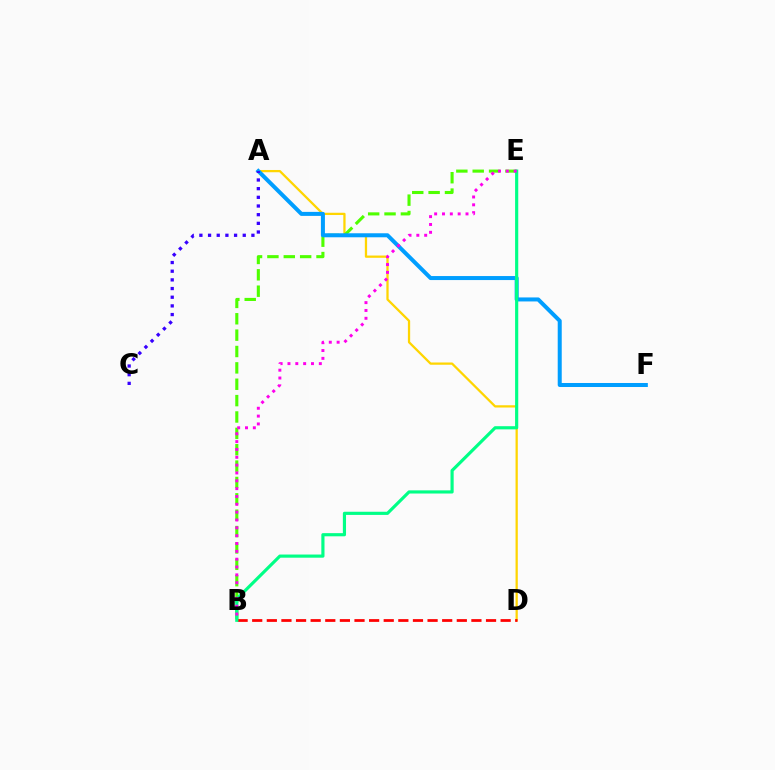{('A', 'D'): [{'color': '#ffd500', 'line_style': 'solid', 'thickness': 1.63}], ('B', 'E'): [{'color': '#4fff00', 'line_style': 'dashed', 'thickness': 2.22}, {'color': '#00ff86', 'line_style': 'solid', 'thickness': 2.28}, {'color': '#ff00ed', 'line_style': 'dotted', 'thickness': 2.13}], ('A', 'F'): [{'color': '#009eff', 'line_style': 'solid', 'thickness': 2.89}], ('B', 'D'): [{'color': '#ff0000', 'line_style': 'dashed', 'thickness': 1.99}], ('A', 'C'): [{'color': '#3700ff', 'line_style': 'dotted', 'thickness': 2.36}]}